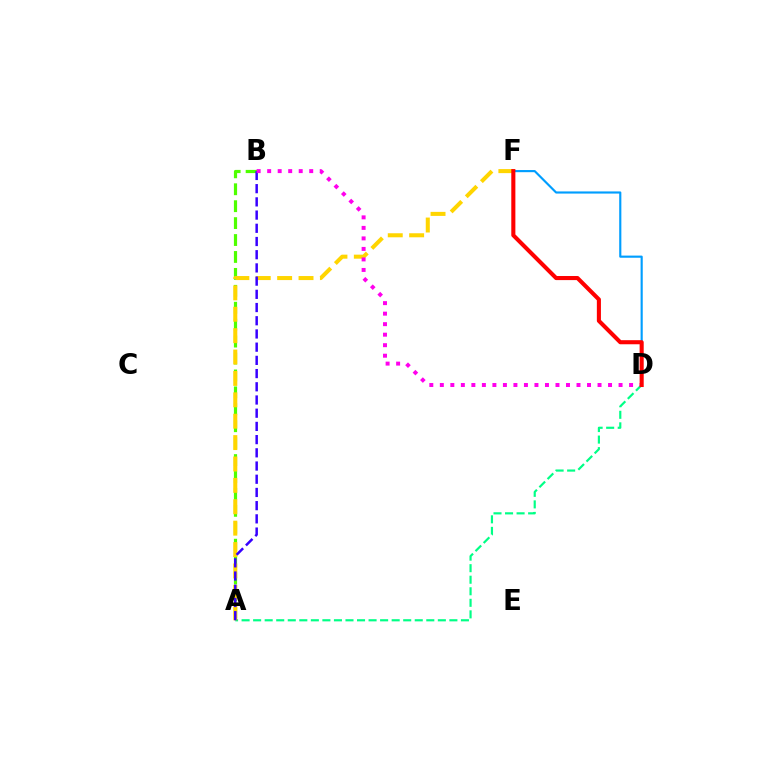{('A', 'B'): [{'color': '#4fff00', 'line_style': 'dashed', 'thickness': 2.3}, {'color': '#3700ff', 'line_style': 'dashed', 'thickness': 1.79}], ('A', 'D'): [{'color': '#00ff86', 'line_style': 'dashed', 'thickness': 1.57}], ('A', 'F'): [{'color': '#ffd500', 'line_style': 'dashed', 'thickness': 2.91}], ('D', 'F'): [{'color': '#009eff', 'line_style': 'solid', 'thickness': 1.55}, {'color': '#ff0000', 'line_style': 'solid', 'thickness': 2.94}], ('B', 'D'): [{'color': '#ff00ed', 'line_style': 'dotted', 'thickness': 2.86}]}